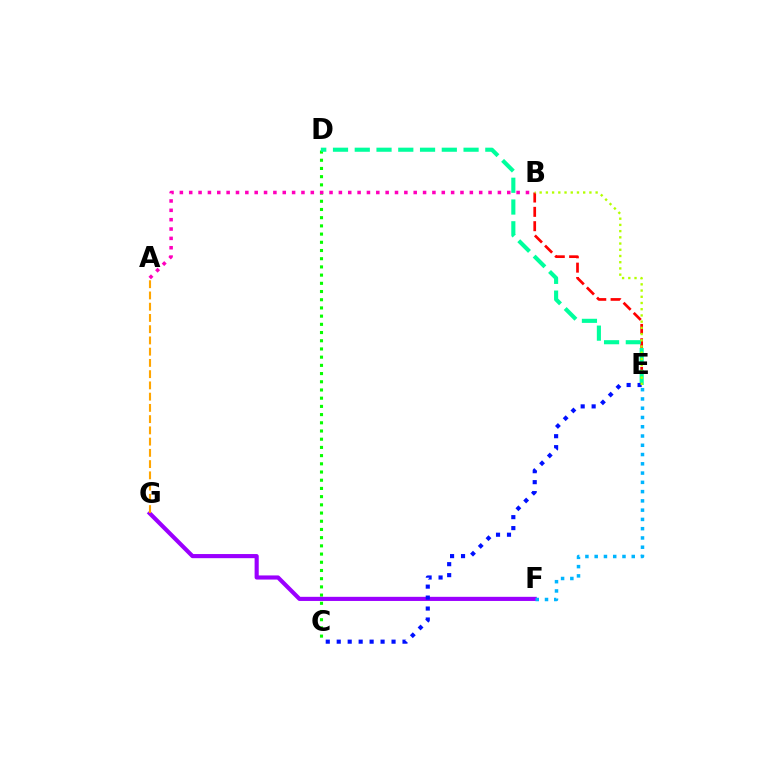{('C', 'D'): [{'color': '#08ff00', 'line_style': 'dotted', 'thickness': 2.23}], ('A', 'B'): [{'color': '#ff00bd', 'line_style': 'dotted', 'thickness': 2.54}], ('B', 'E'): [{'color': '#ff0000', 'line_style': 'dashed', 'thickness': 1.95}, {'color': '#b3ff00', 'line_style': 'dotted', 'thickness': 1.69}], ('F', 'G'): [{'color': '#9b00ff', 'line_style': 'solid', 'thickness': 2.98}], ('D', 'E'): [{'color': '#00ff9d', 'line_style': 'dashed', 'thickness': 2.96}], ('C', 'E'): [{'color': '#0010ff', 'line_style': 'dotted', 'thickness': 2.98}], ('A', 'G'): [{'color': '#ffa500', 'line_style': 'dashed', 'thickness': 1.53}], ('E', 'F'): [{'color': '#00b5ff', 'line_style': 'dotted', 'thickness': 2.52}]}